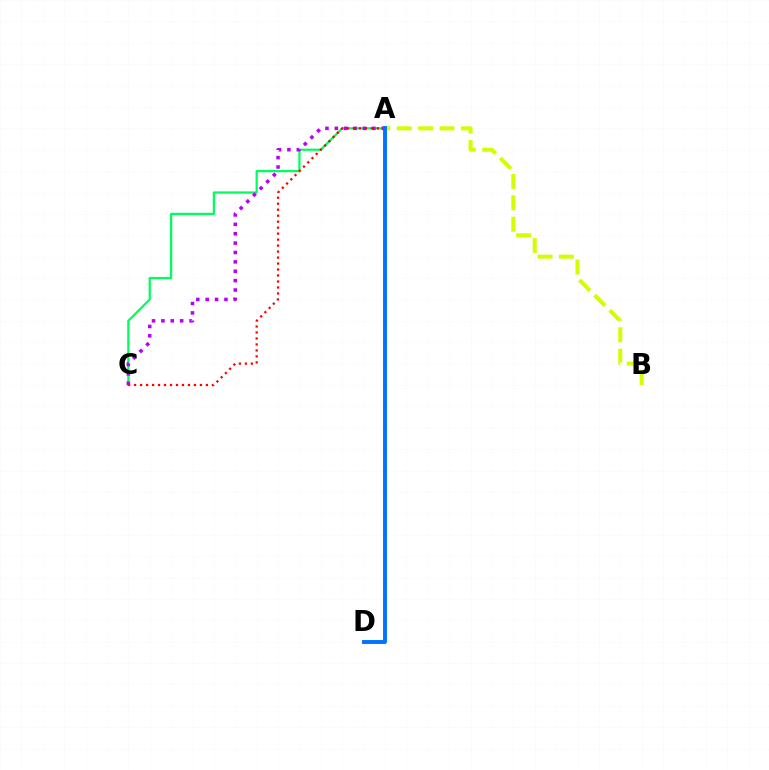{('A', 'C'): [{'color': '#00ff5c', 'line_style': 'solid', 'thickness': 1.61}, {'color': '#b900ff', 'line_style': 'dotted', 'thickness': 2.55}, {'color': '#ff0000', 'line_style': 'dotted', 'thickness': 1.63}], ('A', 'B'): [{'color': '#d1ff00', 'line_style': 'dashed', 'thickness': 2.91}], ('A', 'D'): [{'color': '#0074ff', 'line_style': 'solid', 'thickness': 2.82}]}